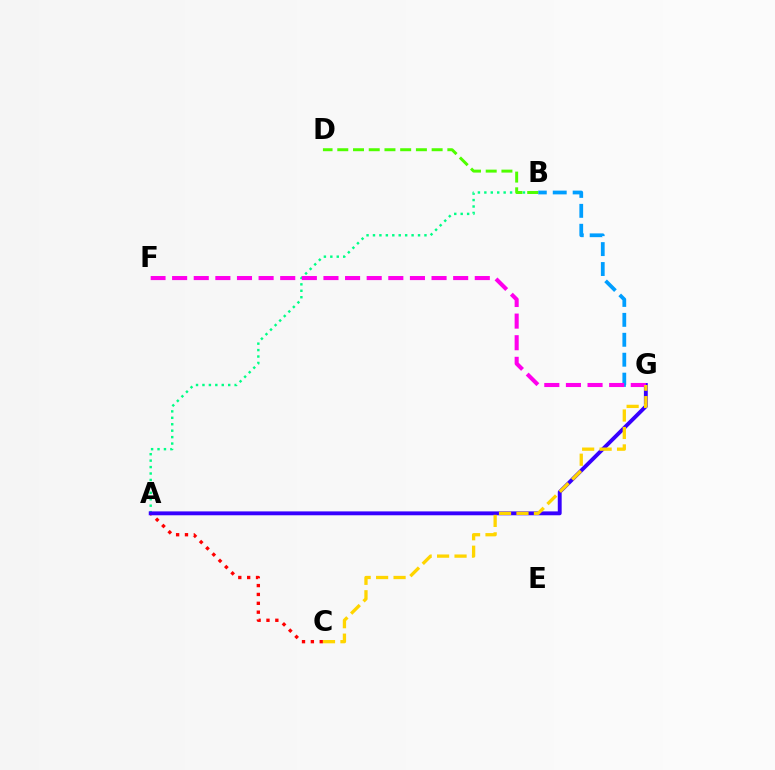{('A', 'B'): [{'color': '#00ff86', 'line_style': 'dotted', 'thickness': 1.75}], ('B', 'G'): [{'color': '#009eff', 'line_style': 'dashed', 'thickness': 2.71}], ('B', 'D'): [{'color': '#4fff00', 'line_style': 'dashed', 'thickness': 2.14}], ('A', 'C'): [{'color': '#ff0000', 'line_style': 'dotted', 'thickness': 2.41}], ('A', 'G'): [{'color': '#3700ff', 'line_style': 'solid', 'thickness': 2.79}], ('F', 'G'): [{'color': '#ff00ed', 'line_style': 'dashed', 'thickness': 2.94}], ('C', 'G'): [{'color': '#ffd500', 'line_style': 'dashed', 'thickness': 2.37}]}